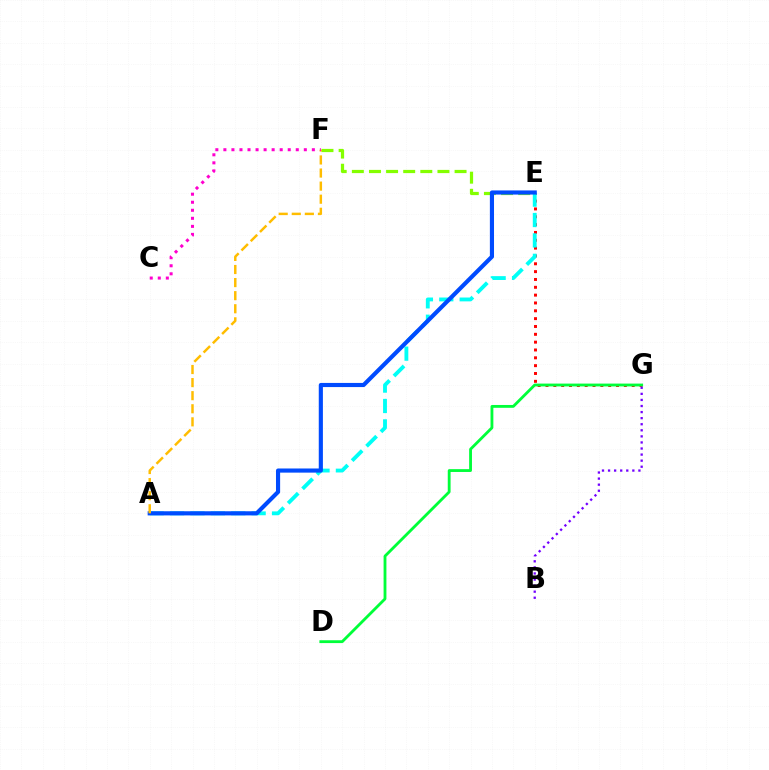{('E', 'G'): [{'color': '#ff0000', 'line_style': 'dotted', 'thickness': 2.13}], ('D', 'G'): [{'color': '#00ff39', 'line_style': 'solid', 'thickness': 2.04}], ('E', 'F'): [{'color': '#84ff00', 'line_style': 'dashed', 'thickness': 2.33}], ('B', 'G'): [{'color': '#7200ff', 'line_style': 'dotted', 'thickness': 1.65}], ('A', 'E'): [{'color': '#00fff6', 'line_style': 'dashed', 'thickness': 2.77}, {'color': '#004bff', 'line_style': 'solid', 'thickness': 2.98}], ('A', 'F'): [{'color': '#ffbd00', 'line_style': 'dashed', 'thickness': 1.78}], ('C', 'F'): [{'color': '#ff00cf', 'line_style': 'dotted', 'thickness': 2.19}]}